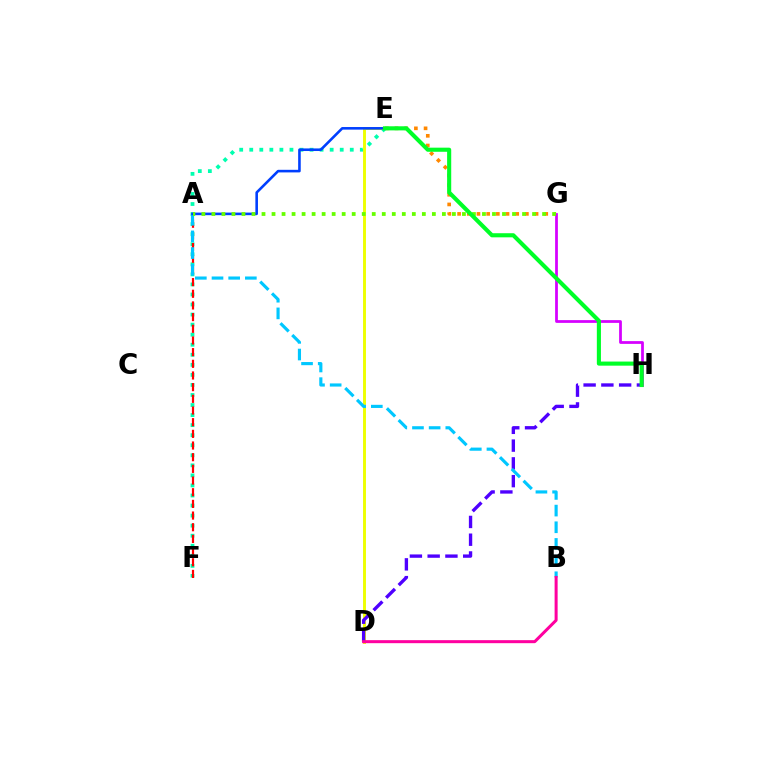{('E', 'F'): [{'color': '#00ffaf', 'line_style': 'dotted', 'thickness': 2.73}], ('E', 'G'): [{'color': '#ff8800', 'line_style': 'dotted', 'thickness': 2.63}], ('G', 'H'): [{'color': '#d600ff', 'line_style': 'solid', 'thickness': 1.99}], ('A', 'F'): [{'color': '#ff0000', 'line_style': 'dashed', 'thickness': 1.59}], ('D', 'E'): [{'color': '#eeff00', 'line_style': 'solid', 'thickness': 2.1}], ('D', 'H'): [{'color': '#4f00ff', 'line_style': 'dashed', 'thickness': 2.41}], ('A', 'B'): [{'color': '#00c7ff', 'line_style': 'dashed', 'thickness': 2.26}], ('A', 'E'): [{'color': '#003fff', 'line_style': 'solid', 'thickness': 1.87}], ('A', 'G'): [{'color': '#66ff00', 'line_style': 'dotted', 'thickness': 2.72}], ('B', 'D'): [{'color': '#ff00a0', 'line_style': 'solid', 'thickness': 2.17}], ('E', 'H'): [{'color': '#00ff27', 'line_style': 'solid', 'thickness': 2.96}]}